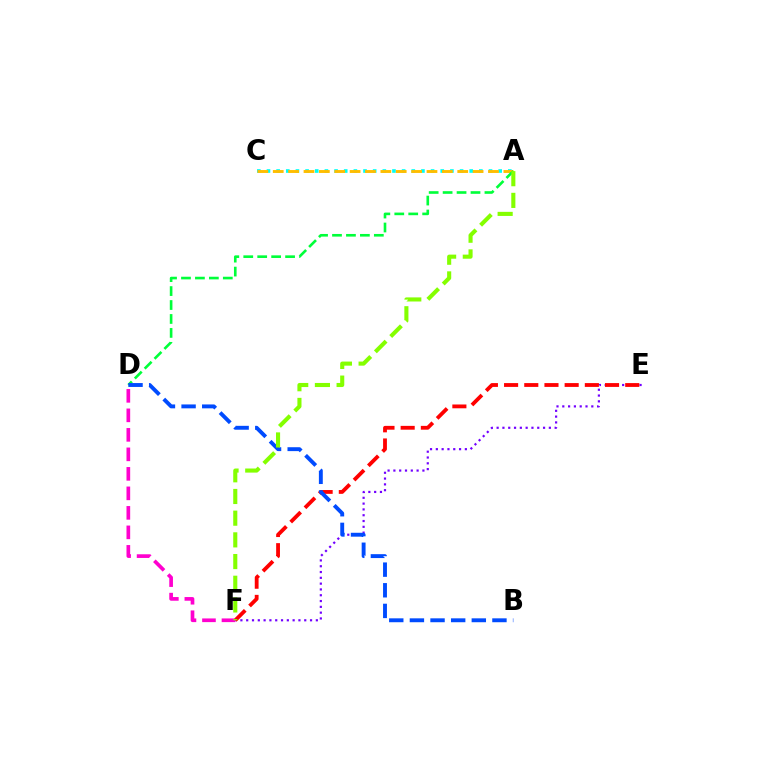{('A', 'C'): [{'color': '#00fff6', 'line_style': 'dotted', 'thickness': 2.62}, {'color': '#ffbd00', 'line_style': 'dashed', 'thickness': 2.09}], ('E', 'F'): [{'color': '#7200ff', 'line_style': 'dotted', 'thickness': 1.58}, {'color': '#ff0000', 'line_style': 'dashed', 'thickness': 2.74}], ('D', 'F'): [{'color': '#ff00cf', 'line_style': 'dashed', 'thickness': 2.65}], ('A', 'D'): [{'color': '#00ff39', 'line_style': 'dashed', 'thickness': 1.89}], ('B', 'D'): [{'color': '#004bff', 'line_style': 'dashed', 'thickness': 2.8}], ('A', 'F'): [{'color': '#84ff00', 'line_style': 'dashed', 'thickness': 2.95}]}